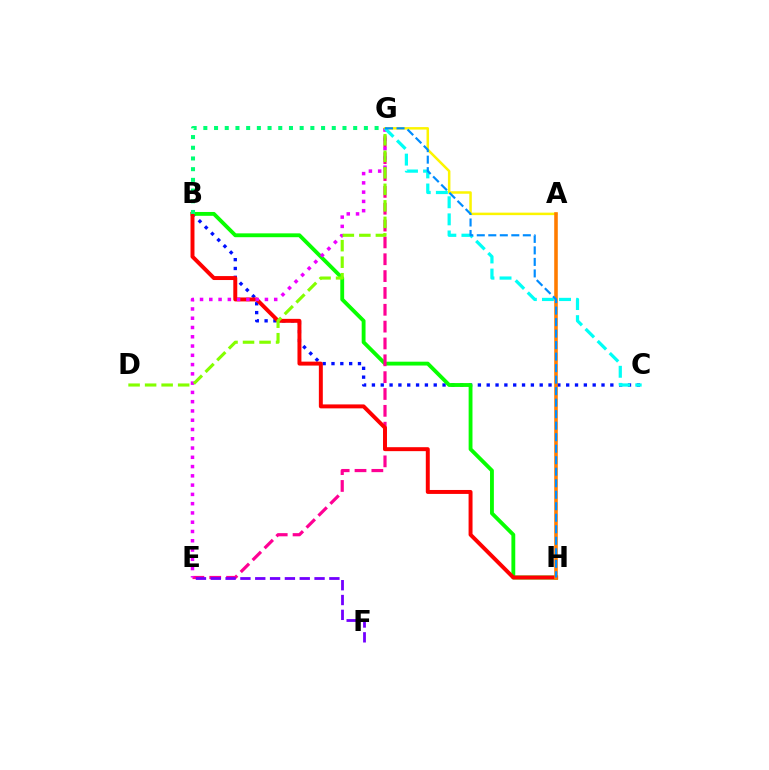{('B', 'C'): [{'color': '#0010ff', 'line_style': 'dotted', 'thickness': 2.4}], ('B', 'H'): [{'color': '#08ff00', 'line_style': 'solid', 'thickness': 2.77}, {'color': '#ff0000', 'line_style': 'solid', 'thickness': 2.85}], ('E', 'G'): [{'color': '#ff0094', 'line_style': 'dashed', 'thickness': 2.29}, {'color': '#ee00ff', 'line_style': 'dotted', 'thickness': 2.52}], ('A', 'G'): [{'color': '#fcf500', 'line_style': 'solid', 'thickness': 1.79}], ('A', 'H'): [{'color': '#ff7c00', 'line_style': 'solid', 'thickness': 2.57}], ('E', 'F'): [{'color': '#7200ff', 'line_style': 'dashed', 'thickness': 2.01}], ('C', 'G'): [{'color': '#00fff6', 'line_style': 'dashed', 'thickness': 2.32}], ('D', 'G'): [{'color': '#84ff00', 'line_style': 'dashed', 'thickness': 2.24}], ('G', 'H'): [{'color': '#008cff', 'line_style': 'dashed', 'thickness': 1.56}], ('B', 'G'): [{'color': '#00ff74', 'line_style': 'dotted', 'thickness': 2.91}]}